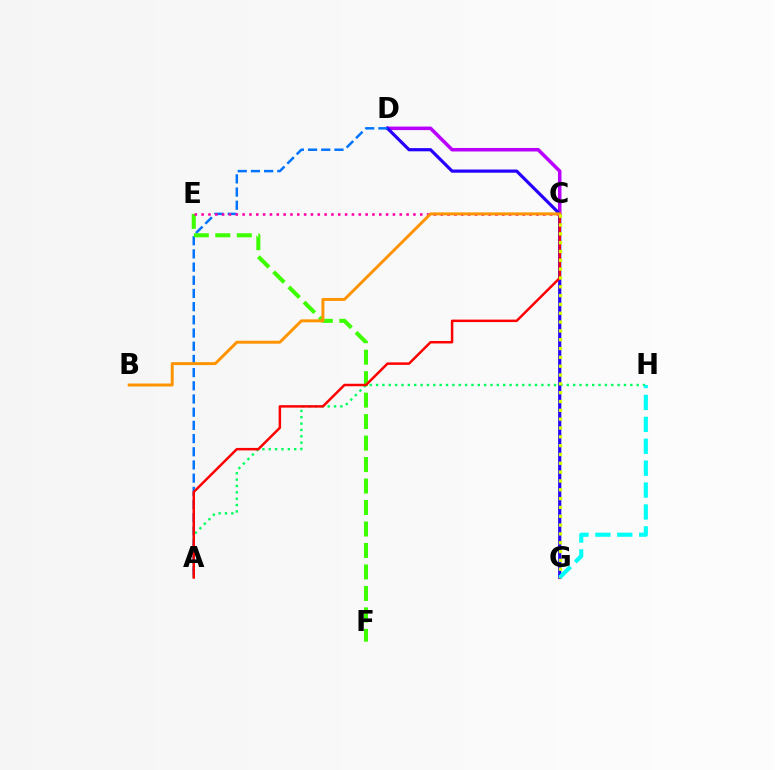{('C', 'D'): [{'color': '#b900ff', 'line_style': 'solid', 'thickness': 2.54}], ('A', 'H'): [{'color': '#00ff5c', 'line_style': 'dotted', 'thickness': 1.73}], ('D', 'G'): [{'color': '#2500ff', 'line_style': 'solid', 'thickness': 2.29}], ('A', 'D'): [{'color': '#0074ff', 'line_style': 'dashed', 'thickness': 1.79}], ('E', 'F'): [{'color': '#3dff00', 'line_style': 'dashed', 'thickness': 2.92}], ('A', 'C'): [{'color': '#ff0000', 'line_style': 'solid', 'thickness': 1.79}], ('C', 'E'): [{'color': '#ff00ac', 'line_style': 'dotted', 'thickness': 1.86}], ('B', 'C'): [{'color': '#ff9400', 'line_style': 'solid', 'thickness': 2.13}], ('C', 'G'): [{'color': '#d1ff00', 'line_style': 'dotted', 'thickness': 2.4}], ('G', 'H'): [{'color': '#00fff6', 'line_style': 'dashed', 'thickness': 2.98}]}